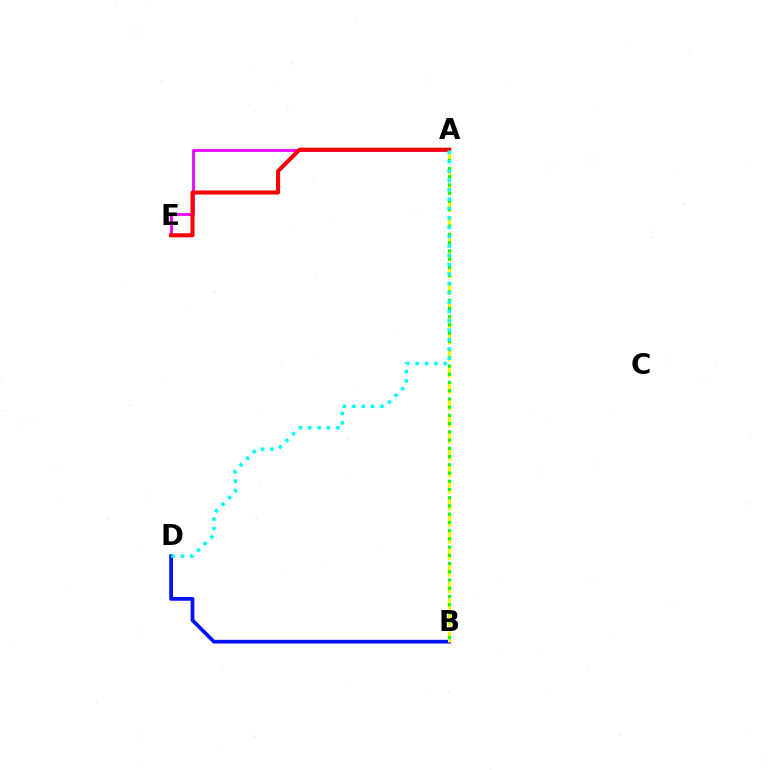{('B', 'D'): [{'color': '#0010ff', 'line_style': 'solid', 'thickness': 2.68}], ('A', 'B'): [{'color': '#fcf500', 'line_style': 'dashed', 'thickness': 2.25}, {'color': '#08ff00', 'line_style': 'dotted', 'thickness': 2.24}], ('A', 'E'): [{'color': '#ee00ff', 'line_style': 'solid', 'thickness': 2.0}, {'color': '#ff0000', 'line_style': 'solid', 'thickness': 2.93}], ('A', 'D'): [{'color': '#00fff6', 'line_style': 'dotted', 'thickness': 2.54}]}